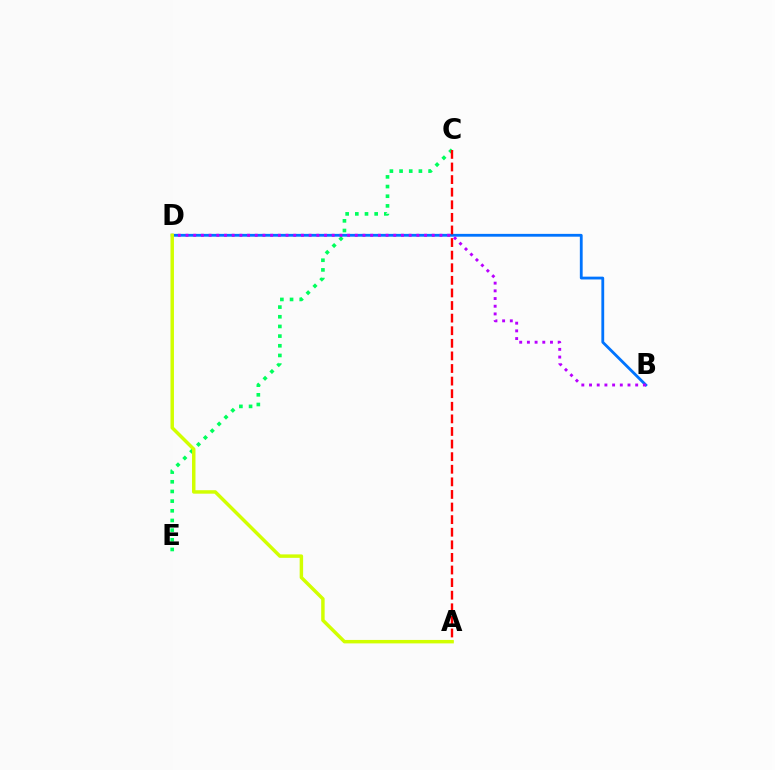{('C', 'E'): [{'color': '#00ff5c', 'line_style': 'dotted', 'thickness': 2.63}], ('B', 'D'): [{'color': '#0074ff', 'line_style': 'solid', 'thickness': 2.02}, {'color': '#b900ff', 'line_style': 'dotted', 'thickness': 2.09}], ('A', 'C'): [{'color': '#ff0000', 'line_style': 'dashed', 'thickness': 1.71}], ('A', 'D'): [{'color': '#d1ff00', 'line_style': 'solid', 'thickness': 2.49}]}